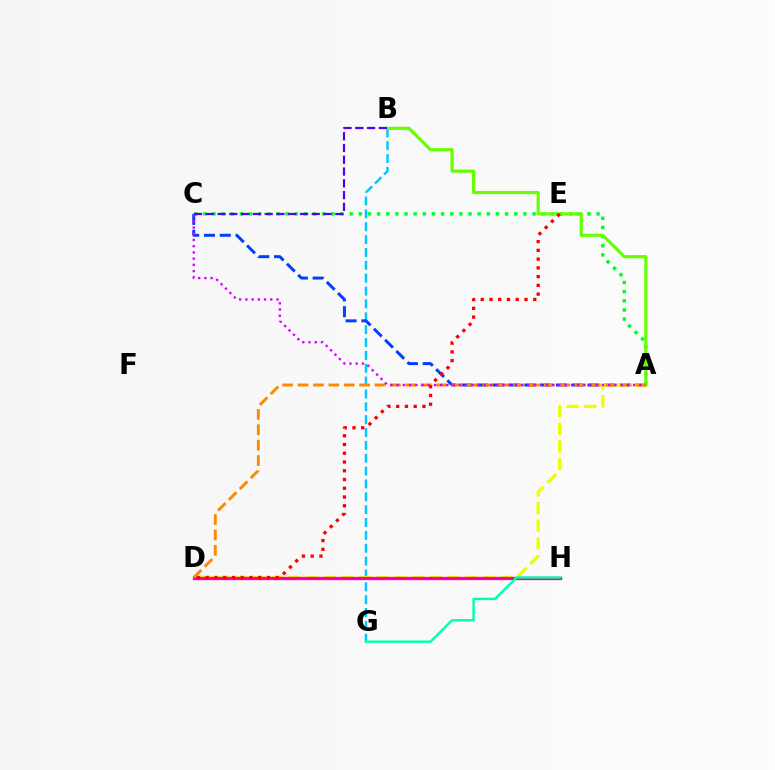{('A', 'C'): [{'color': '#00ff27', 'line_style': 'dotted', 'thickness': 2.48}, {'color': '#003fff', 'line_style': 'dashed', 'thickness': 2.15}, {'color': '#d600ff', 'line_style': 'dotted', 'thickness': 1.69}], ('B', 'G'): [{'color': '#00c7ff', 'line_style': 'dashed', 'thickness': 1.75}], ('A', 'D'): [{'color': '#eeff00', 'line_style': 'dashed', 'thickness': 2.4}, {'color': '#ff8800', 'line_style': 'dashed', 'thickness': 2.09}], ('D', 'H'): [{'color': '#ff00a0', 'line_style': 'solid', 'thickness': 2.38}], ('G', 'H'): [{'color': '#00ffaf', 'line_style': 'solid', 'thickness': 1.74}], ('A', 'B'): [{'color': '#66ff00', 'line_style': 'solid', 'thickness': 2.28}], ('D', 'E'): [{'color': '#ff0000', 'line_style': 'dotted', 'thickness': 2.38}], ('B', 'C'): [{'color': '#4f00ff', 'line_style': 'dashed', 'thickness': 1.6}]}